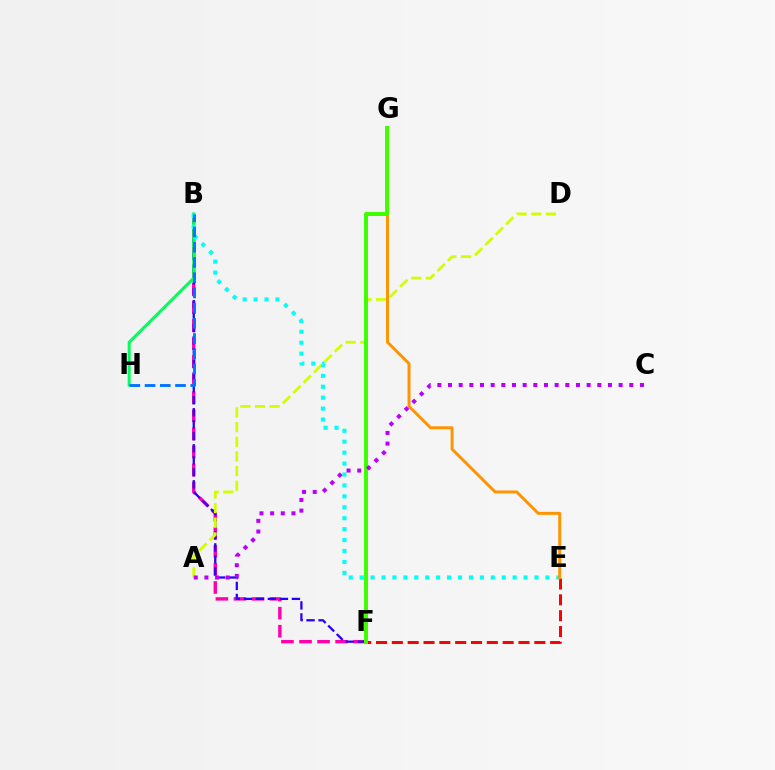{('B', 'F'): [{'color': '#ff00ac', 'line_style': 'dashed', 'thickness': 2.45}, {'color': '#2500ff', 'line_style': 'dashed', 'thickness': 1.63}], ('B', 'H'): [{'color': '#00ff5c', 'line_style': 'solid', 'thickness': 2.16}, {'color': '#0074ff', 'line_style': 'dashed', 'thickness': 2.07}], ('E', 'F'): [{'color': '#ff0000', 'line_style': 'dashed', 'thickness': 2.15}], ('A', 'D'): [{'color': '#d1ff00', 'line_style': 'dashed', 'thickness': 1.99}], ('B', 'E'): [{'color': '#00fff6', 'line_style': 'dotted', 'thickness': 2.97}], ('E', 'G'): [{'color': '#ff9400', 'line_style': 'solid', 'thickness': 2.13}], ('F', 'G'): [{'color': '#3dff00', 'line_style': 'solid', 'thickness': 2.85}], ('A', 'C'): [{'color': '#b900ff', 'line_style': 'dotted', 'thickness': 2.9}]}